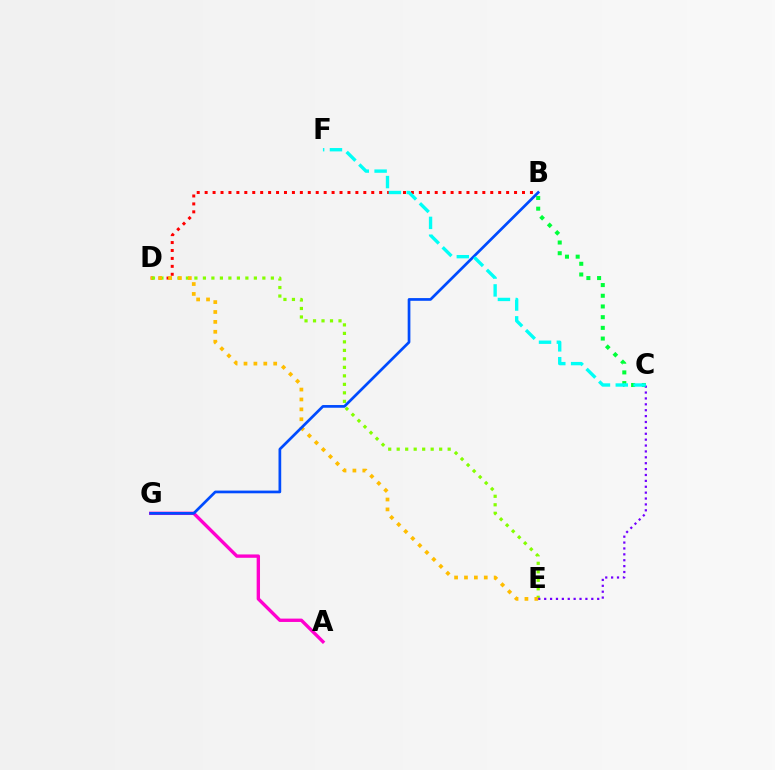{('A', 'G'): [{'color': '#ff00cf', 'line_style': 'solid', 'thickness': 2.42}], ('B', 'D'): [{'color': '#ff0000', 'line_style': 'dotted', 'thickness': 2.16}], ('B', 'C'): [{'color': '#00ff39', 'line_style': 'dotted', 'thickness': 2.91}], ('D', 'E'): [{'color': '#84ff00', 'line_style': 'dotted', 'thickness': 2.31}, {'color': '#ffbd00', 'line_style': 'dotted', 'thickness': 2.69}], ('C', 'E'): [{'color': '#7200ff', 'line_style': 'dotted', 'thickness': 1.6}], ('B', 'G'): [{'color': '#004bff', 'line_style': 'solid', 'thickness': 1.95}], ('C', 'F'): [{'color': '#00fff6', 'line_style': 'dashed', 'thickness': 2.42}]}